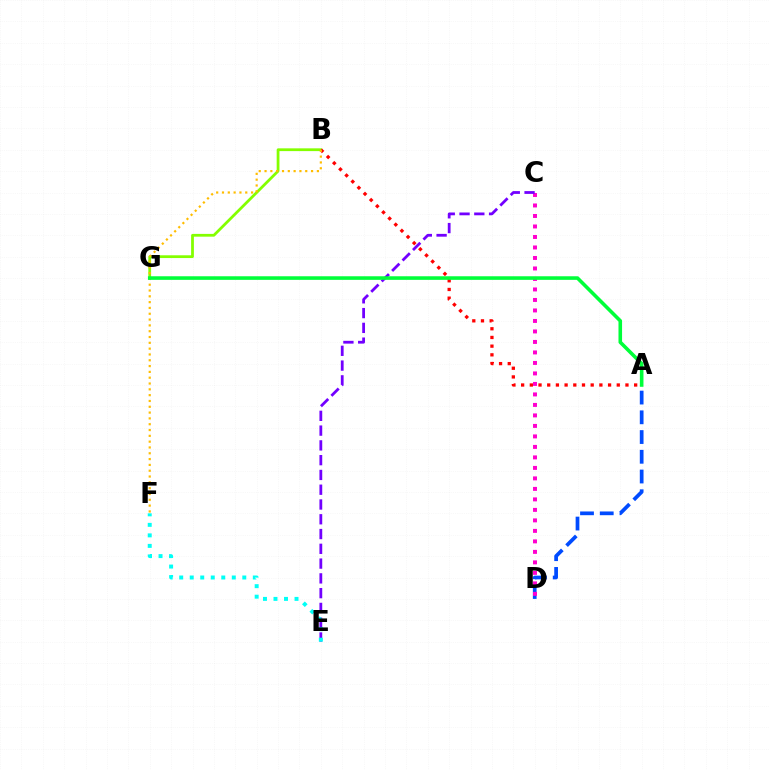{('A', 'D'): [{'color': '#004bff', 'line_style': 'dashed', 'thickness': 2.68}], ('C', 'D'): [{'color': '#ff00cf', 'line_style': 'dotted', 'thickness': 2.85}], ('C', 'E'): [{'color': '#7200ff', 'line_style': 'dashed', 'thickness': 2.01}], ('B', 'G'): [{'color': '#84ff00', 'line_style': 'solid', 'thickness': 1.99}], ('A', 'B'): [{'color': '#ff0000', 'line_style': 'dotted', 'thickness': 2.36}], ('B', 'F'): [{'color': '#ffbd00', 'line_style': 'dotted', 'thickness': 1.58}], ('A', 'G'): [{'color': '#00ff39', 'line_style': 'solid', 'thickness': 2.58}], ('E', 'F'): [{'color': '#00fff6', 'line_style': 'dotted', 'thickness': 2.86}]}